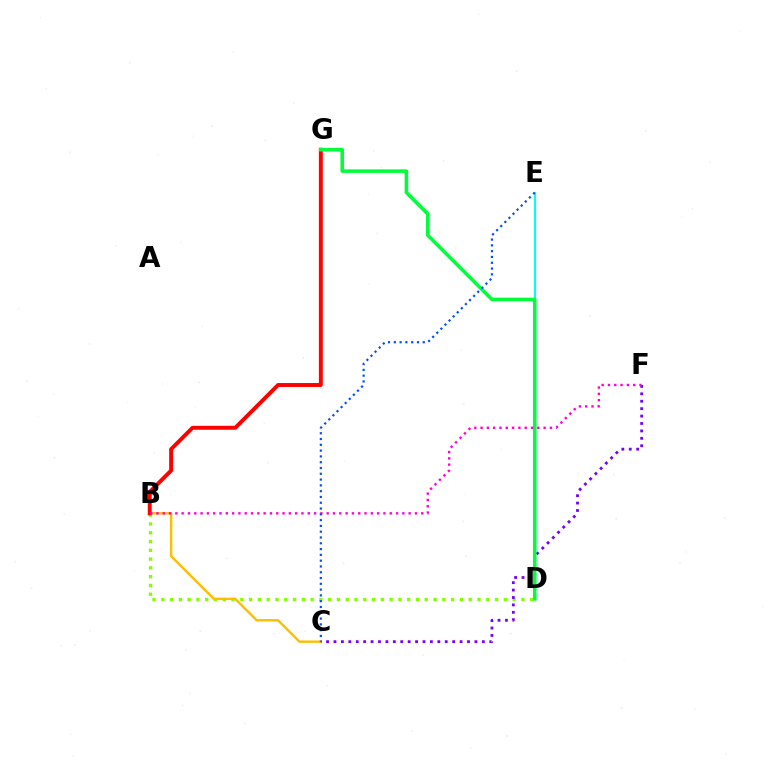{('D', 'E'): [{'color': '#00fff6', 'line_style': 'solid', 'thickness': 1.5}], ('B', 'D'): [{'color': '#84ff00', 'line_style': 'dotted', 'thickness': 2.39}], ('B', 'C'): [{'color': '#ffbd00', 'line_style': 'solid', 'thickness': 1.73}], ('B', 'G'): [{'color': '#ff0000', 'line_style': 'solid', 'thickness': 2.83}], ('C', 'F'): [{'color': '#7200ff', 'line_style': 'dotted', 'thickness': 2.02}], ('D', 'G'): [{'color': '#00ff39', 'line_style': 'solid', 'thickness': 2.55}], ('B', 'F'): [{'color': '#ff00cf', 'line_style': 'dotted', 'thickness': 1.71}], ('C', 'E'): [{'color': '#004bff', 'line_style': 'dotted', 'thickness': 1.57}]}